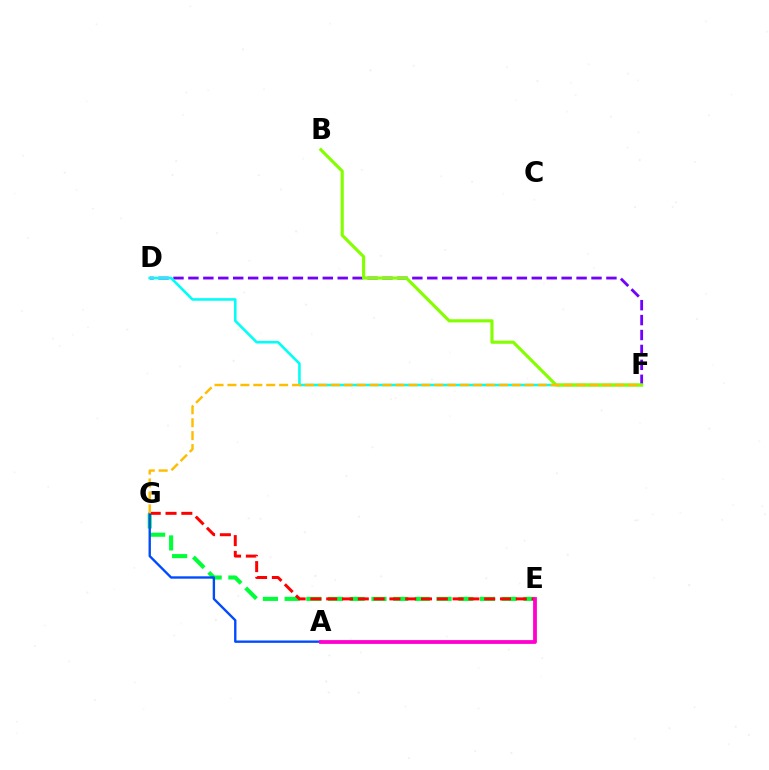{('D', 'F'): [{'color': '#7200ff', 'line_style': 'dashed', 'thickness': 2.03}, {'color': '#00fff6', 'line_style': 'solid', 'thickness': 1.86}], ('E', 'G'): [{'color': '#00ff39', 'line_style': 'dashed', 'thickness': 2.95}, {'color': '#ff0000', 'line_style': 'dashed', 'thickness': 2.15}], ('B', 'F'): [{'color': '#84ff00', 'line_style': 'solid', 'thickness': 2.26}], ('A', 'G'): [{'color': '#004bff', 'line_style': 'solid', 'thickness': 1.7}], ('A', 'E'): [{'color': '#ff00cf', 'line_style': 'solid', 'thickness': 2.73}], ('F', 'G'): [{'color': '#ffbd00', 'line_style': 'dashed', 'thickness': 1.76}]}